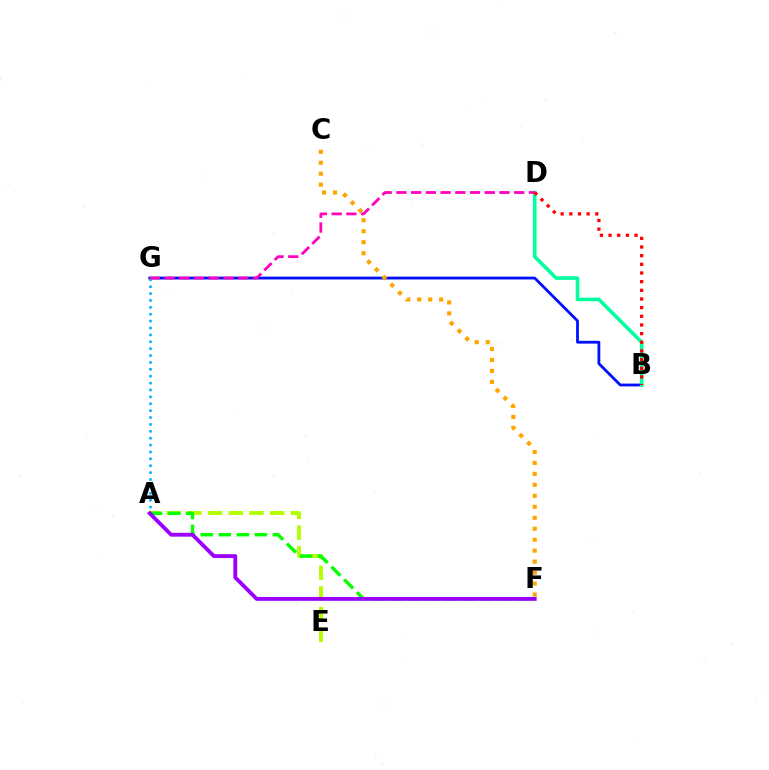{('B', 'G'): [{'color': '#0010ff', 'line_style': 'solid', 'thickness': 2.02}], ('B', 'D'): [{'color': '#00ff9d', 'line_style': 'solid', 'thickness': 2.6}, {'color': '#ff0000', 'line_style': 'dotted', 'thickness': 2.35}], ('A', 'G'): [{'color': '#00b5ff', 'line_style': 'dotted', 'thickness': 1.87}], ('A', 'E'): [{'color': '#b3ff00', 'line_style': 'dashed', 'thickness': 2.81}], ('D', 'G'): [{'color': '#ff00bd', 'line_style': 'dashed', 'thickness': 2.0}], ('C', 'F'): [{'color': '#ffa500', 'line_style': 'dotted', 'thickness': 2.98}], ('A', 'F'): [{'color': '#08ff00', 'line_style': 'dashed', 'thickness': 2.45}, {'color': '#9b00ff', 'line_style': 'solid', 'thickness': 2.77}]}